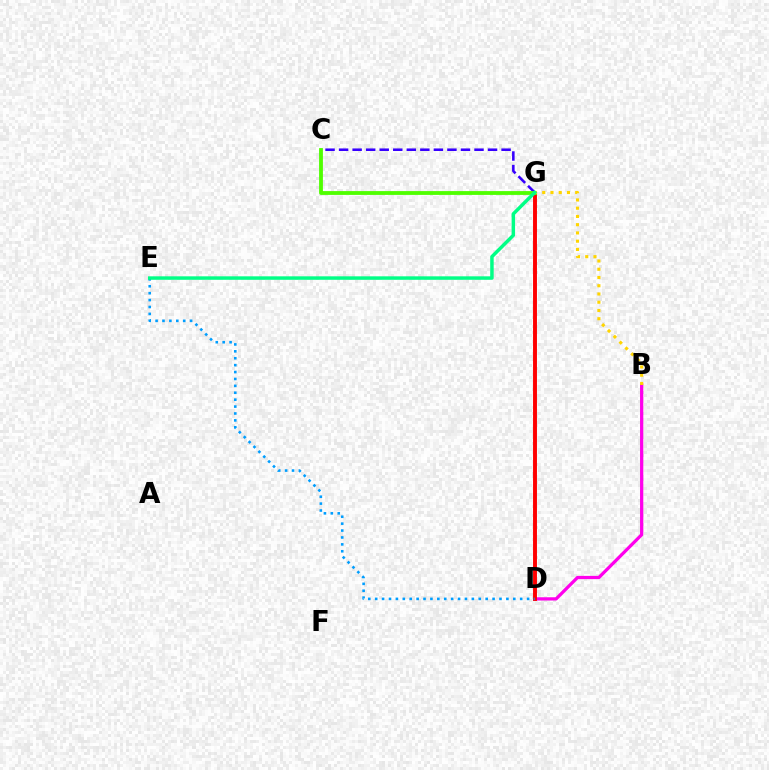{('B', 'D'): [{'color': '#ff00ed', 'line_style': 'solid', 'thickness': 2.34}], ('D', 'G'): [{'color': '#ff0000', 'line_style': 'solid', 'thickness': 2.82}], ('C', 'G'): [{'color': '#3700ff', 'line_style': 'dashed', 'thickness': 1.84}, {'color': '#4fff00', 'line_style': 'solid', 'thickness': 2.74}], ('D', 'E'): [{'color': '#009eff', 'line_style': 'dotted', 'thickness': 1.88}], ('B', 'G'): [{'color': '#ffd500', 'line_style': 'dotted', 'thickness': 2.24}], ('E', 'G'): [{'color': '#00ff86', 'line_style': 'solid', 'thickness': 2.5}]}